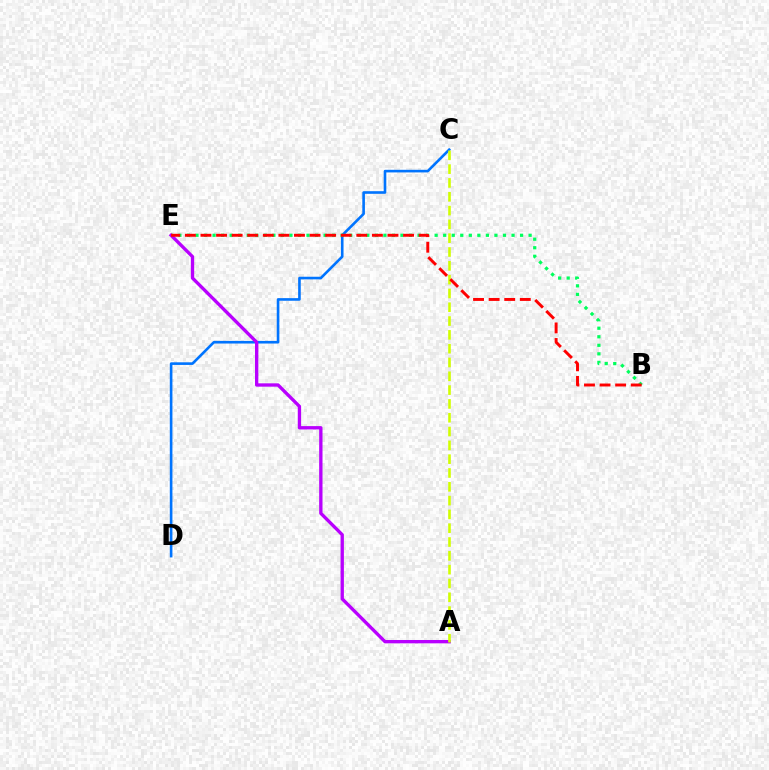{('C', 'D'): [{'color': '#0074ff', 'line_style': 'solid', 'thickness': 1.89}], ('B', 'E'): [{'color': '#00ff5c', 'line_style': 'dotted', 'thickness': 2.32}, {'color': '#ff0000', 'line_style': 'dashed', 'thickness': 2.12}], ('A', 'E'): [{'color': '#b900ff', 'line_style': 'solid', 'thickness': 2.4}], ('A', 'C'): [{'color': '#d1ff00', 'line_style': 'dashed', 'thickness': 1.88}]}